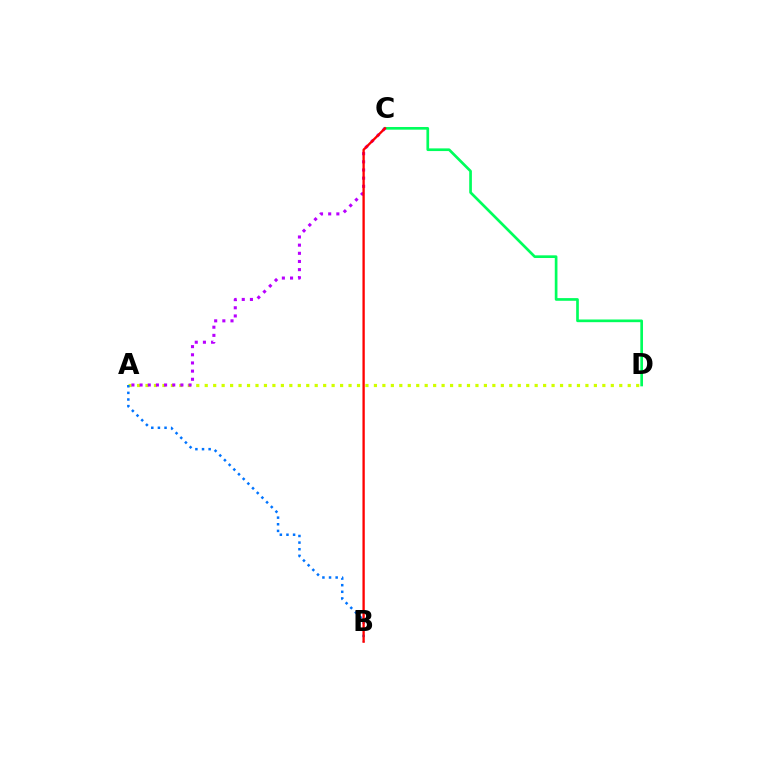{('A', 'D'): [{'color': '#d1ff00', 'line_style': 'dotted', 'thickness': 2.3}], ('A', 'B'): [{'color': '#0074ff', 'line_style': 'dotted', 'thickness': 1.8}], ('C', 'D'): [{'color': '#00ff5c', 'line_style': 'solid', 'thickness': 1.93}], ('A', 'C'): [{'color': '#b900ff', 'line_style': 'dotted', 'thickness': 2.22}], ('B', 'C'): [{'color': '#ff0000', 'line_style': 'solid', 'thickness': 1.67}]}